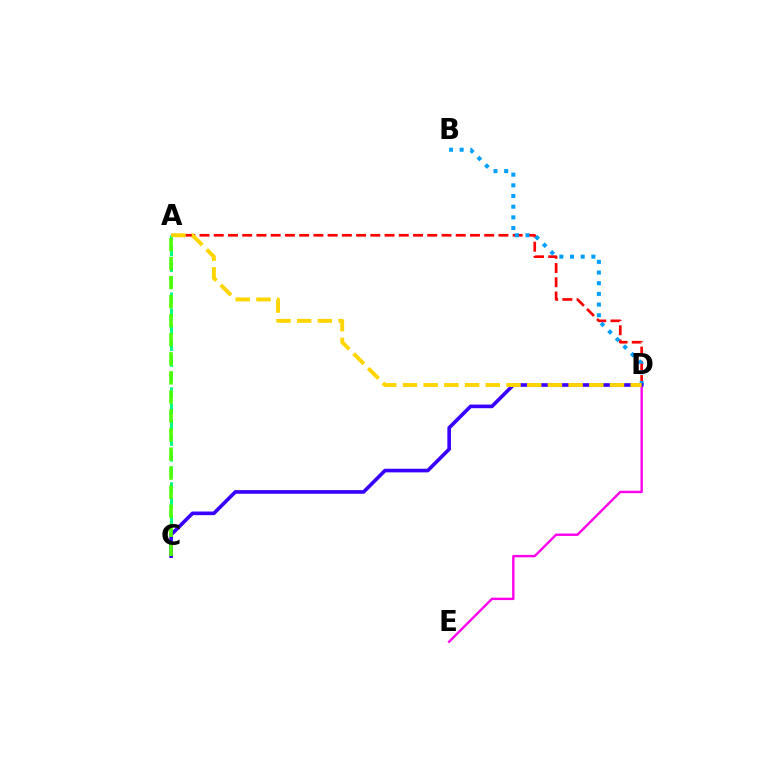{('A', 'D'): [{'color': '#ff0000', 'line_style': 'dashed', 'thickness': 1.93}, {'color': '#ffd500', 'line_style': 'dashed', 'thickness': 2.81}], ('A', 'C'): [{'color': '#00ff86', 'line_style': 'dashed', 'thickness': 2.15}, {'color': '#4fff00', 'line_style': 'dashed', 'thickness': 2.59}], ('D', 'E'): [{'color': '#ff00ed', 'line_style': 'solid', 'thickness': 1.72}], ('B', 'D'): [{'color': '#009eff', 'line_style': 'dotted', 'thickness': 2.9}], ('C', 'D'): [{'color': '#3700ff', 'line_style': 'solid', 'thickness': 2.62}]}